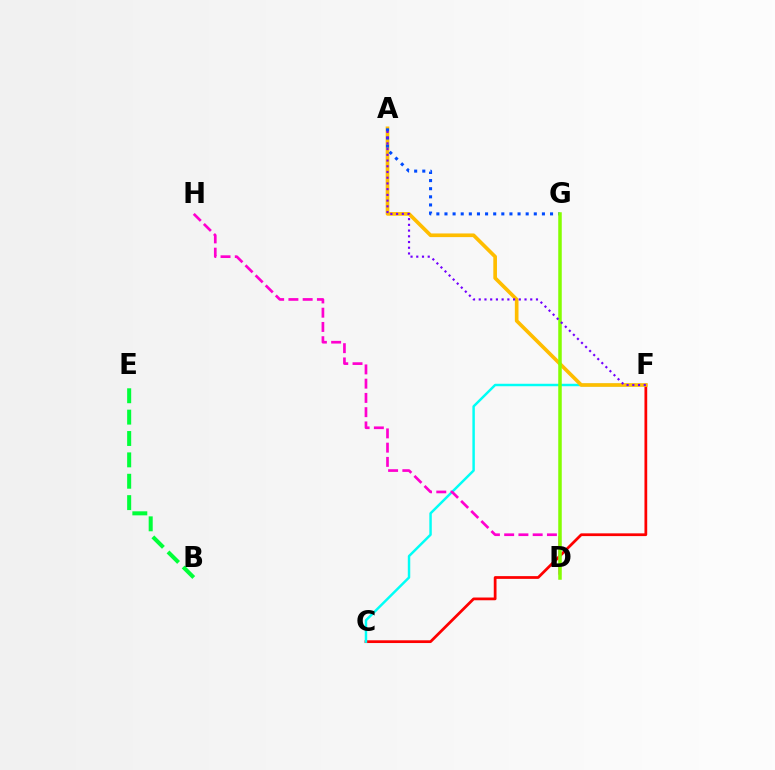{('C', 'F'): [{'color': '#ff0000', 'line_style': 'solid', 'thickness': 1.98}, {'color': '#00fff6', 'line_style': 'solid', 'thickness': 1.77}], ('A', 'F'): [{'color': '#ffbd00', 'line_style': 'solid', 'thickness': 2.64}, {'color': '#7200ff', 'line_style': 'dotted', 'thickness': 1.55}], ('A', 'G'): [{'color': '#004bff', 'line_style': 'dotted', 'thickness': 2.21}], ('D', 'H'): [{'color': '#ff00cf', 'line_style': 'dashed', 'thickness': 1.94}], ('D', 'G'): [{'color': '#84ff00', 'line_style': 'solid', 'thickness': 2.52}], ('B', 'E'): [{'color': '#00ff39', 'line_style': 'dashed', 'thickness': 2.9}]}